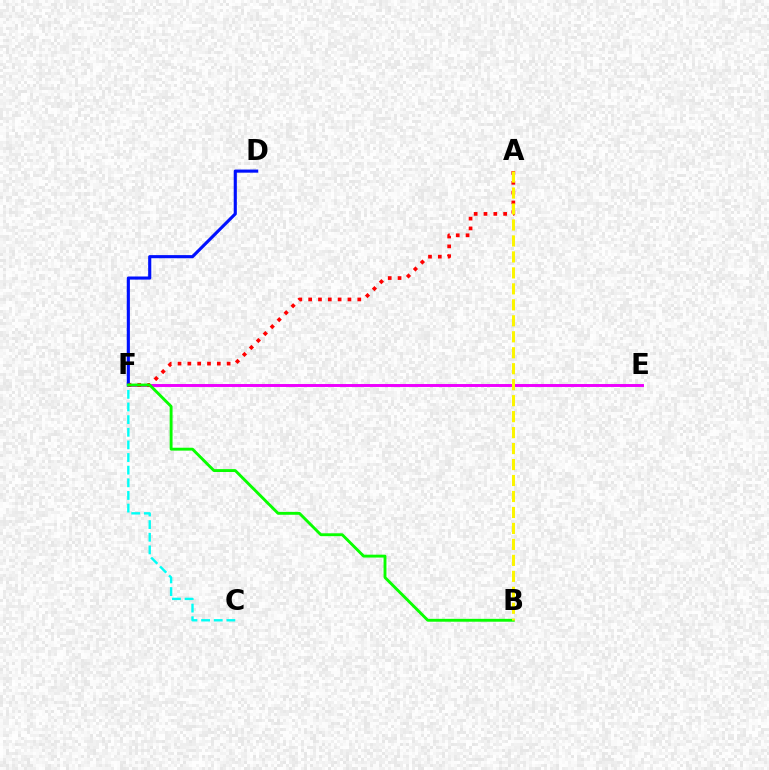{('E', 'F'): [{'color': '#ee00ff', 'line_style': 'solid', 'thickness': 2.12}], ('D', 'F'): [{'color': '#0010ff', 'line_style': 'solid', 'thickness': 2.25}], ('C', 'F'): [{'color': '#00fff6', 'line_style': 'dashed', 'thickness': 1.72}], ('A', 'F'): [{'color': '#ff0000', 'line_style': 'dotted', 'thickness': 2.67}], ('B', 'F'): [{'color': '#08ff00', 'line_style': 'solid', 'thickness': 2.07}], ('A', 'B'): [{'color': '#fcf500', 'line_style': 'dashed', 'thickness': 2.17}]}